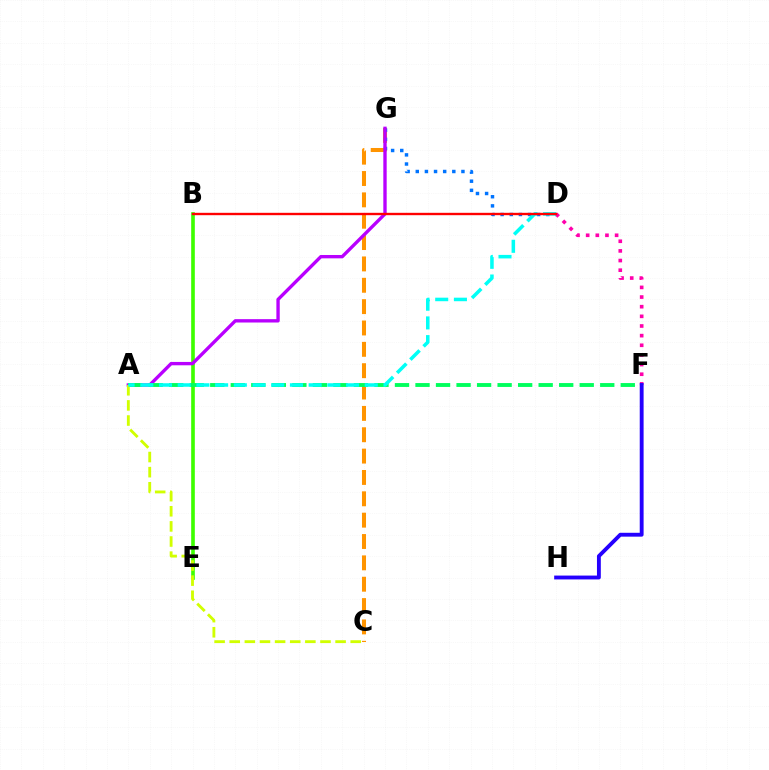{('C', 'G'): [{'color': '#ff9400', 'line_style': 'dashed', 'thickness': 2.9}], ('B', 'E'): [{'color': '#3dff00', 'line_style': 'solid', 'thickness': 2.62}], ('D', 'G'): [{'color': '#0074ff', 'line_style': 'dotted', 'thickness': 2.48}], ('A', 'G'): [{'color': '#b900ff', 'line_style': 'solid', 'thickness': 2.42}], ('D', 'F'): [{'color': '#ff00ac', 'line_style': 'dotted', 'thickness': 2.62}], ('A', 'F'): [{'color': '#00ff5c', 'line_style': 'dashed', 'thickness': 2.79}], ('A', 'C'): [{'color': '#d1ff00', 'line_style': 'dashed', 'thickness': 2.05}], ('A', 'D'): [{'color': '#00fff6', 'line_style': 'dashed', 'thickness': 2.54}], ('B', 'D'): [{'color': '#ff0000', 'line_style': 'solid', 'thickness': 1.71}], ('F', 'H'): [{'color': '#2500ff', 'line_style': 'solid', 'thickness': 2.78}]}